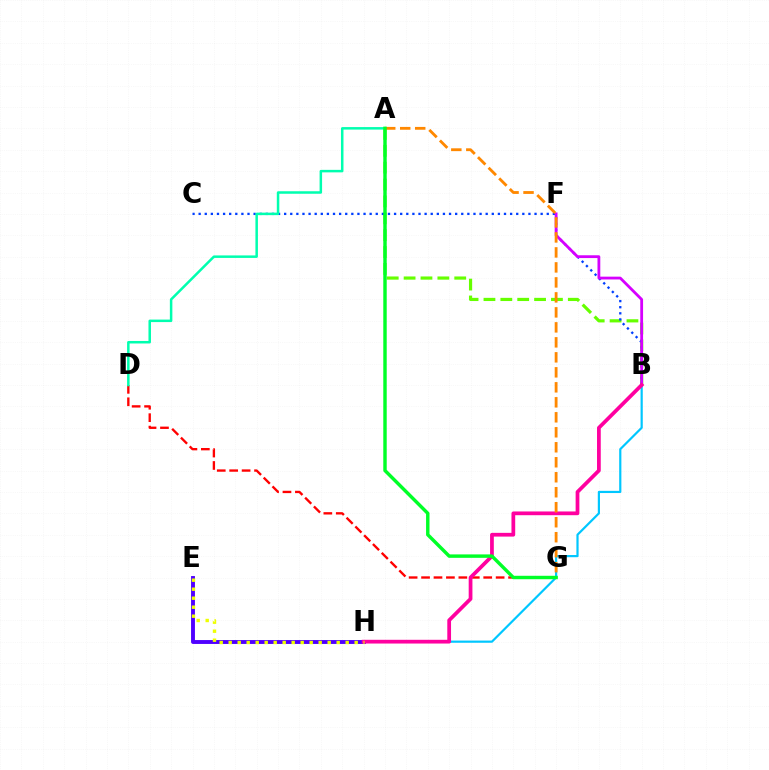{('A', 'B'): [{'color': '#66ff00', 'line_style': 'dashed', 'thickness': 2.29}], ('D', 'G'): [{'color': '#ff0000', 'line_style': 'dashed', 'thickness': 1.69}], ('B', 'C'): [{'color': '#003fff', 'line_style': 'dotted', 'thickness': 1.66}], ('B', 'F'): [{'color': '#d600ff', 'line_style': 'solid', 'thickness': 2.02}], ('A', 'D'): [{'color': '#00ffaf', 'line_style': 'solid', 'thickness': 1.8}], ('E', 'H'): [{'color': '#4f00ff', 'line_style': 'solid', 'thickness': 2.8}, {'color': '#eeff00', 'line_style': 'dotted', 'thickness': 2.45}], ('B', 'H'): [{'color': '#00c7ff', 'line_style': 'solid', 'thickness': 1.58}, {'color': '#ff00a0', 'line_style': 'solid', 'thickness': 2.69}], ('A', 'G'): [{'color': '#ff8800', 'line_style': 'dashed', 'thickness': 2.04}, {'color': '#00ff27', 'line_style': 'solid', 'thickness': 2.47}]}